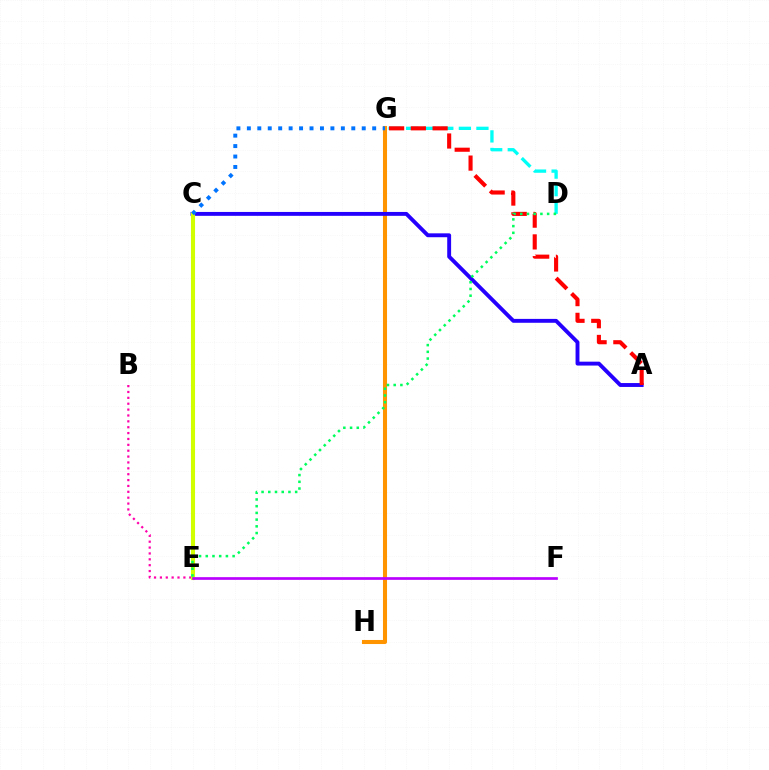{('G', 'H'): [{'color': '#ff9400', 'line_style': 'solid', 'thickness': 2.92}], ('B', 'E'): [{'color': '#ff00ac', 'line_style': 'dotted', 'thickness': 1.6}], ('A', 'C'): [{'color': '#2500ff', 'line_style': 'solid', 'thickness': 2.8}], ('C', 'E'): [{'color': '#3dff00', 'line_style': 'dashed', 'thickness': 2.02}, {'color': '#d1ff00', 'line_style': 'solid', 'thickness': 2.95}], ('E', 'F'): [{'color': '#b900ff', 'line_style': 'solid', 'thickness': 1.94}], ('D', 'G'): [{'color': '#00fff6', 'line_style': 'dashed', 'thickness': 2.39}], ('A', 'G'): [{'color': '#ff0000', 'line_style': 'dashed', 'thickness': 2.95}], ('D', 'E'): [{'color': '#00ff5c', 'line_style': 'dotted', 'thickness': 1.82}], ('C', 'G'): [{'color': '#0074ff', 'line_style': 'dotted', 'thickness': 2.84}]}